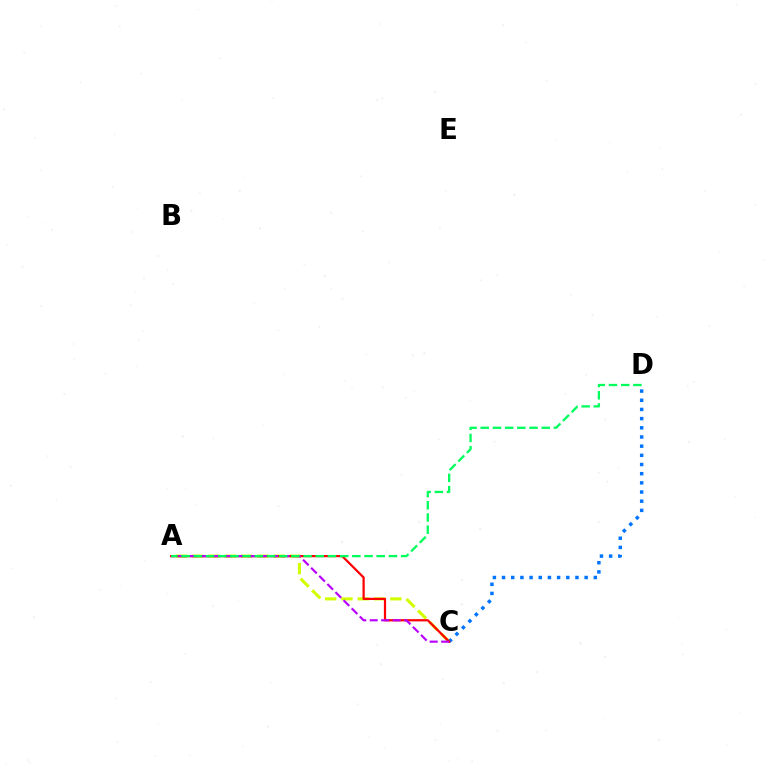{('A', 'C'): [{'color': '#d1ff00', 'line_style': 'dashed', 'thickness': 2.22}, {'color': '#ff0000', 'line_style': 'solid', 'thickness': 1.61}, {'color': '#b900ff', 'line_style': 'dashed', 'thickness': 1.56}], ('C', 'D'): [{'color': '#0074ff', 'line_style': 'dotted', 'thickness': 2.49}], ('A', 'D'): [{'color': '#00ff5c', 'line_style': 'dashed', 'thickness': 1.66}]}